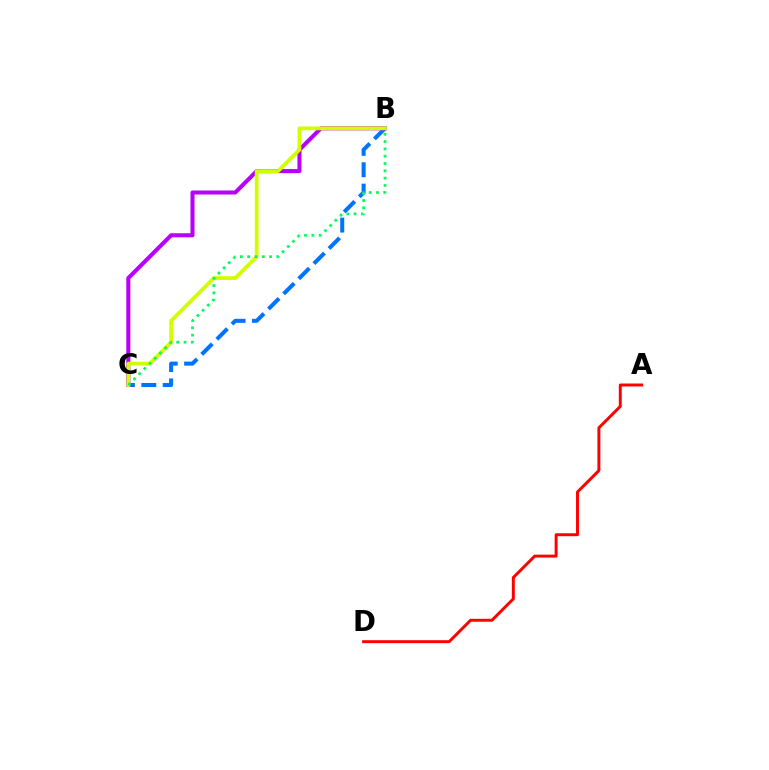{('B', 'C'): [{'color': '#0074ff', 'line_style': 'dashed', 'thickness': 2.91}, {'color': '#b900ff', 'line_style': 'solid', 'thickness': 2.93}, {'color': '#d1ff00', 'line_style': 'solid', 'thickness': 2.71}, {'color': '#00ff5c', 'line_style': 'dotted', 'thickness': 1.98}], ('A', 'D'): [{'color': '#ff0000', 'line_style': 'solid', 'thickness': 2.13}]}